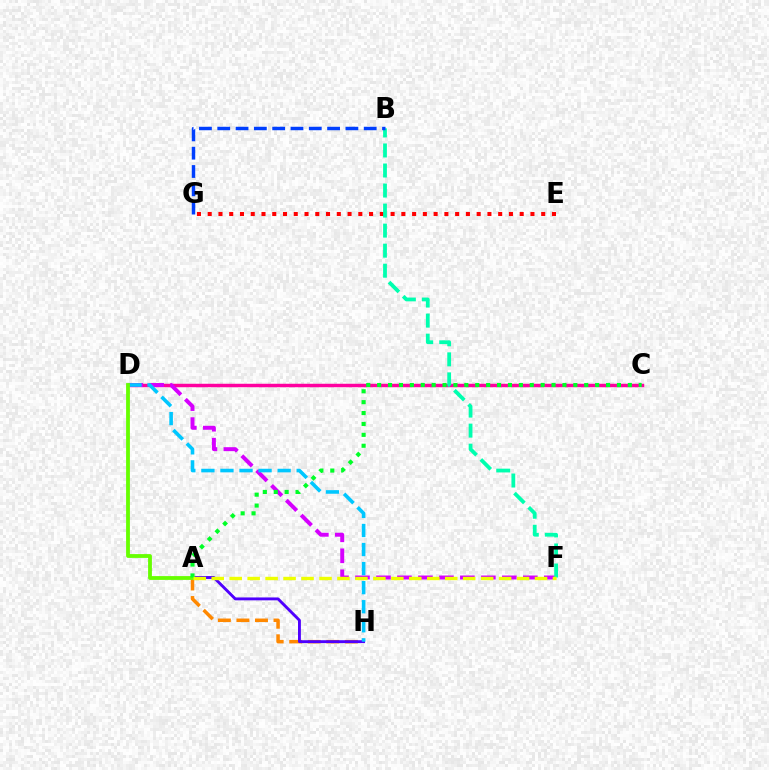{('A', 'H'): [{'color': '#ff8800', 'line_style': 'dashed', 'thickness': 2.52}, {'color': '#4f00ff', 'line_style': 'solid', 'thickness': 2.08}], ('C', 'D'): [{'color': '#ff00a0', 'line_style': 'solid', 'thickness': 2.49}], ('E', 'G'): [{'color': '#ff0000', 'line_style': 'dotted', 'thickness': 2.92}], ('D', 'F'): [{'color': '#d600ff', 'line_style': 'dashed', 'thickness': 2.85}], ('B', 'F'): [{'color': '#00ffaf', 'line_style': 'dashed', 'thickness': 2.72}], ('D', 'H'): [{'color': '#00c7ff', 'line_style': 'dashed', 'thickness': 2.59}], ('A', 'D'): [{'color': '#66ff00', 'line_style': 'solid', 'thickness': 2.74}], ('A', 'C'): [{'color': '#00ff27', 'line_style': 'dotted', 'thickness': 2.96}], ('A', 'F'): [{'color': '#eeff00', 'line_style': 'dashed', 'thickness': 2.44}], ('B', 'G'): [{'color': '#003fff', 'line_style': 'dashed', 'thickness': 2.49}]}